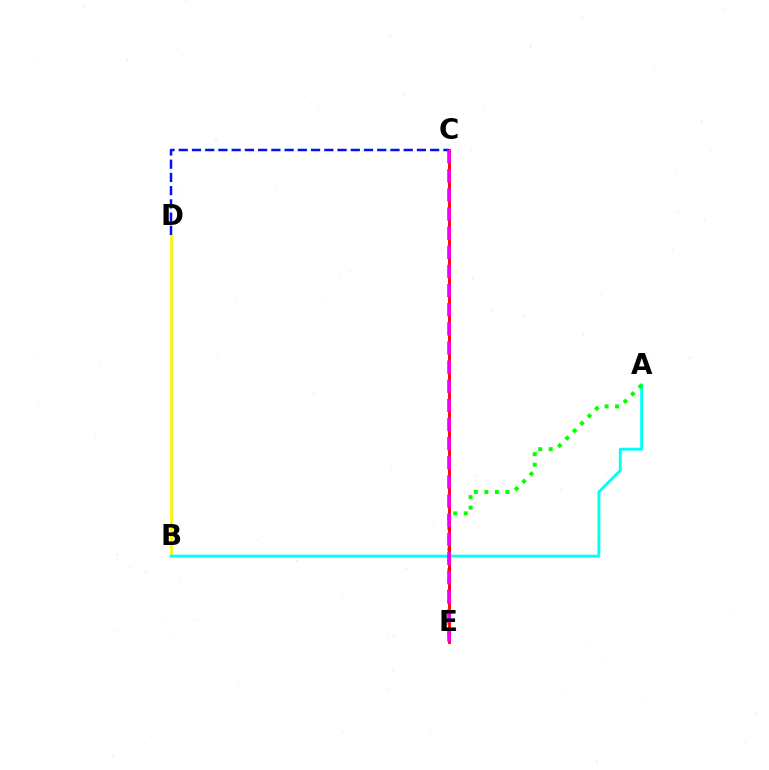{('B', 'D'): [{'color': '#fcf500', 'line_style': 'solid', 'thickness': 1.94}], ('A', 'B'): [{'color': '#00fff6', 'line_style': 'solid', 'thickness': 2.07}], ('A', 'E'): [{'color': '#08ff00', 'line_style': 'dotted', 'thickness': 2.85}], ('C', 'E'): [{'color': '#ff0000', 'line_style': 'solid', 'thickness': 2.03}, {'color': '#ee00ff', 'line_style': 'dashed', 'thickness': 2.6}], ('C', 'D'): [{'color': '#0010ff', 'line_style': 'dashed', 'thickness': 1.8}]}